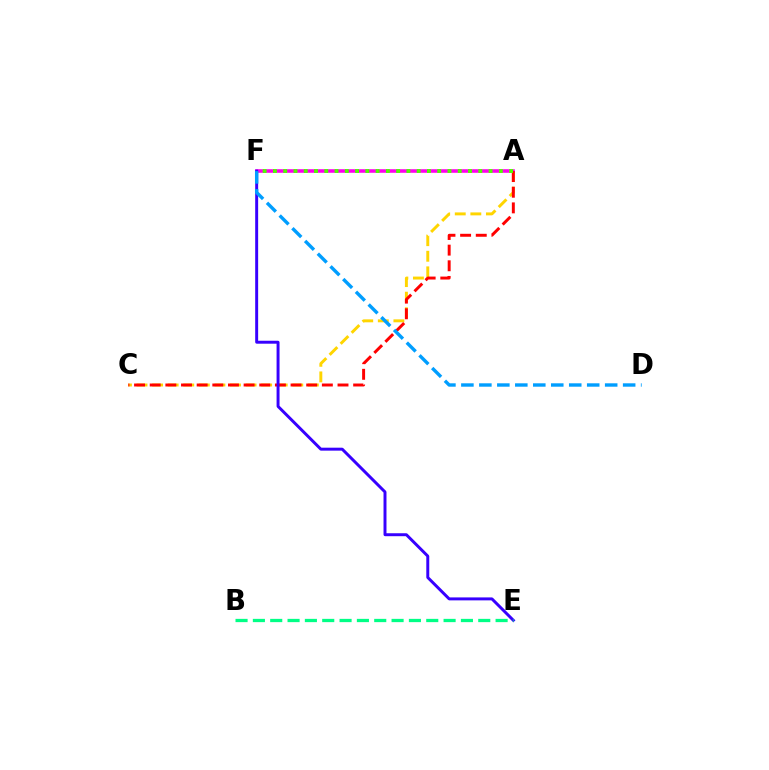{('A', 'C'): [{'color': '#ffd500', 'line_style': 'dashed', 'thickness': 2.12}, {'color': '#ff0000', 'line_style': 'dashed', 'thickness': 2.13}], ('A', 'F'): [{'color': '#ff00ed', 'line_style': 'solid', 'thickness': 2.58}, {'color': '#4fff00', 'line_style': 'dotted', 'thickness': 2.79}], ('E', 'F'): [{'color': '#3700ff', 'line_style': 'solid', 'thickness': 2.13}], ('B', 'E'): [{'color': '#00ff86', 'line_style': 'dashed', 'thickness': 2.36}], ('D', 'F'): [{'color': '#009eff', 'line_style': 'dashed', 'thickness': 2.44}]}